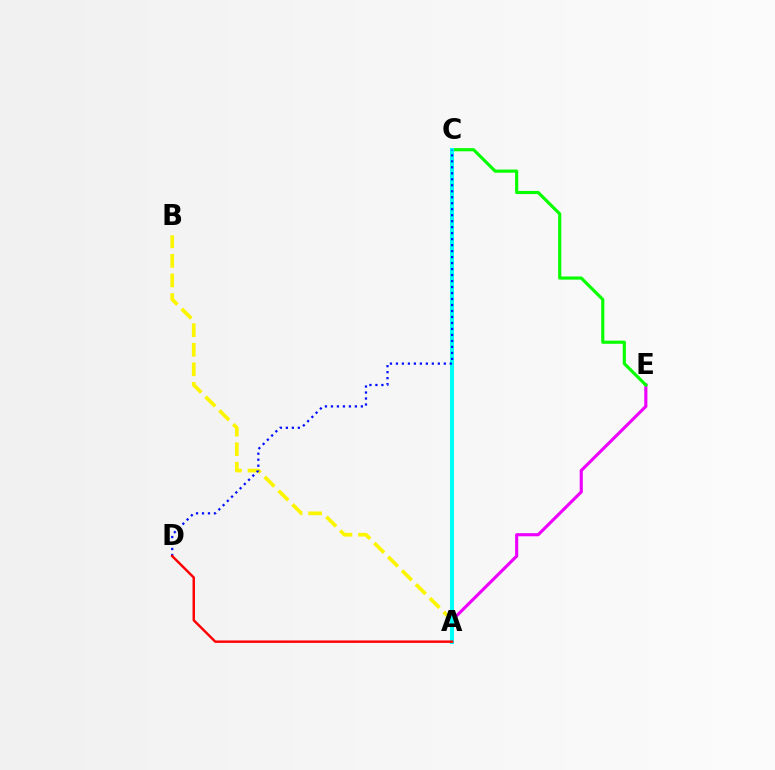{('A', 'B'): [{'color': '#fcf500', 'line_style': 'dashed', 'thickness': 2.66}], ('A', 'E'): [{'color': '#ee00ff', 'line_style': 'solid', 'thickness': 2.25}], ('C', 'E'): [{'color': '#08ff00', 'line_style': 'solid', 'thickness': 2.27}], ('A', 'C'): [{'color': '#00fff6', 'line_style': 'solid', 'thickness': 2.92}], ('C', 'D'): [{'color': '#0010ff', 'line_style': 'dotted', 'thickness': 1.63}], ('A', 'D'): [{'color': '#ff0000', 'line_style': 'solid', 'thickness': 1.75}]}